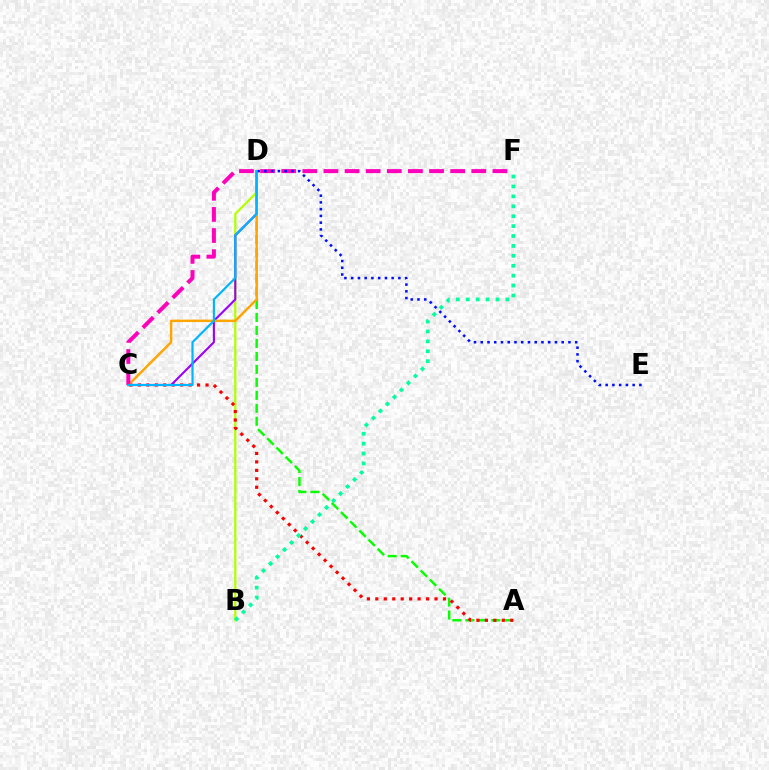{('B', 'D'): [{'color': '#b3ff00', 'line_style': 'solid', 'thickness': 1.61}], ('A', 'D'): [{'color': '#08ff00', 'line_style': 'dashed', 'thickness': 1.76}], ('A', 'C'): [{'color': '#ff0000', 'line_style': 'dotted', 'thickness': 2.3}], ('C', 'D'): [{'color': '#9b00ff', 'line_style': 'solid', 'thickness': 1.52}, {'color': '#ffa500', 'line_style': 'solid', 'thickness': 1.75}, {'color': '#00b5ff', 'line_style': 'solid', 'thickness': 1.56}], ('B', 'F'): [{'color': '#00ff9d', 'line_style': 'dotted', 'thickness': 2.69}], ('C', 'F'): [{'color': '#ff00bd', 'line_style': 'dashed', 'thickness': 2.87}], ('D', 'E'): [{'color': '#0010ff', 'line_style': 'dotted', 'thickness': 1.83}]}